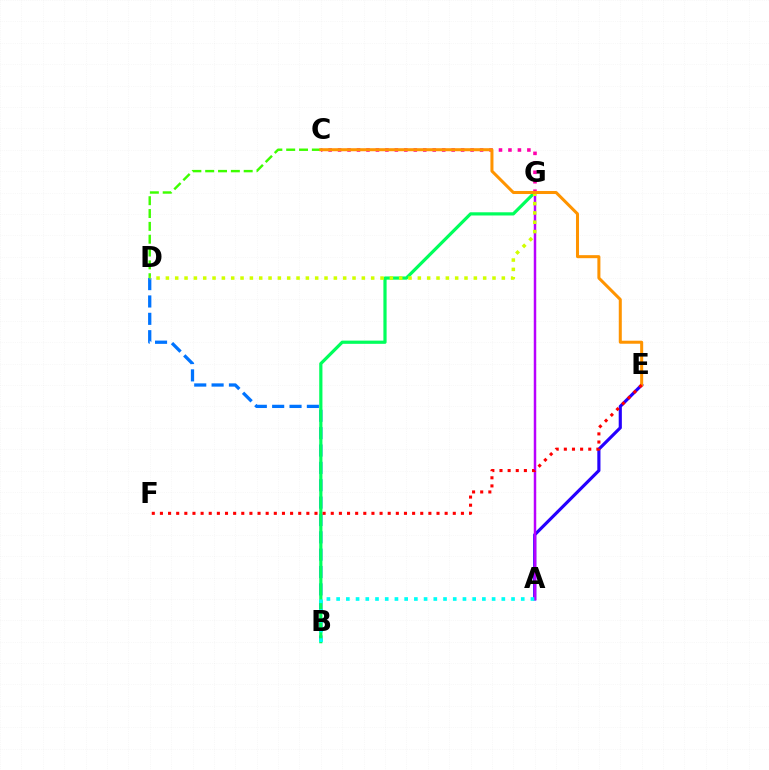{('A', 'E'): [{'color': '#2500ff', 'line_style': 'solid', 'thickness': 2.26}], ('B', 'D'): [{'color': '#0074ff', 'line_style': 'dashed', 'thickness': 2.36}], ('B', 'G'): [{'color': '#00ff5c', 'line_style': 'solid', 'thickness': 2.31}], ('A', 'G'): [{'color': '#b900ff', 'line_style': 'solid', 'thickness': 1.79}], ('A', 'B'): [{'color': '#00fff6', 'line_style': 'dotted', 'thickness': 2.64}], ('C', 'G'): [{'color': '#ff00ac', 'line_style': 'dotted', 'thickness': 2.57}], ('C', 'D'): [{'color': '#3dff00', 'line_style': 'dashed', 'thickness': 1.74}], ('D', 'G'): [{'color': '#d1ff00', 'line_style': 'dotted', 'thickness': 2.54}], ('C', 'E'): [{'color': '#ff9400', 'line_style': 'solid', 'thickness': 2.18}], ('E', 'F'): [{'color': '#ff0000', 'line_style': 'dotted', 'thickness': 2.21}]}